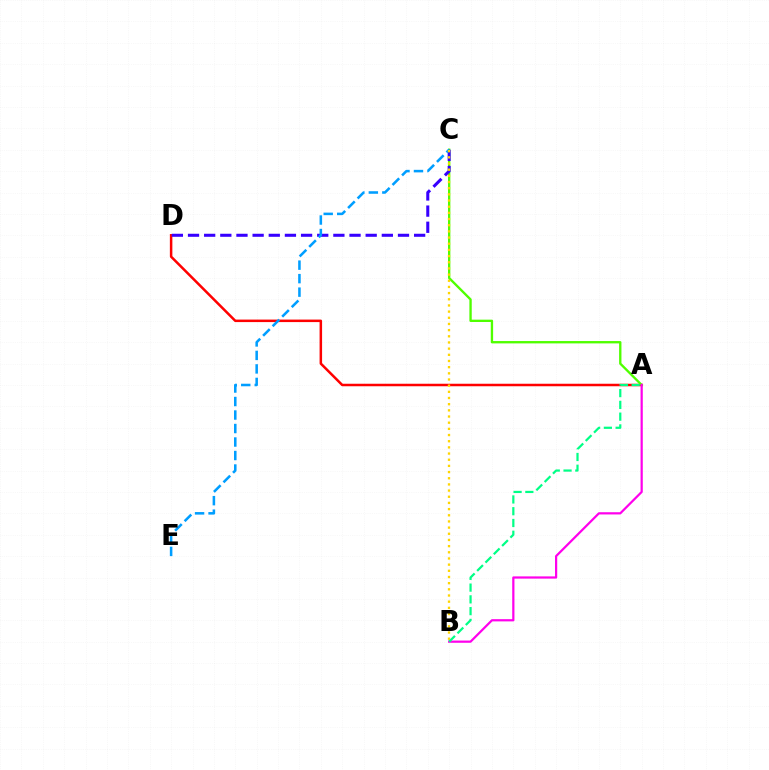{('A', 'D'): [{'color': '#ff0000', 'line_style': 'solid', 'thickness': 1.81}], ('A', 'C'): [{'color': '#4fff00', 'line_style': 'solid', 'thickness': 1.69}], ('C', 'D'): [{'color': '#3700ff', 'line_style': 'dashed', 'thickness': 2.19}], ('C', 'E'): [{'color': '#009eff', 'line_style': 'dashed', 'thickness': 1.83}], ('A', 'B'): [{'color': '#ff00ed', 'line_style': 'solid', 'thickness': 1.6}, {'color': '#00ff86', 'line_style': 'dashed', 'thickness': 1.6}], ('B', 'C'): [{'color': '#ffd500', 'line_style': 'dotted', 'thickness': 1.68}]}